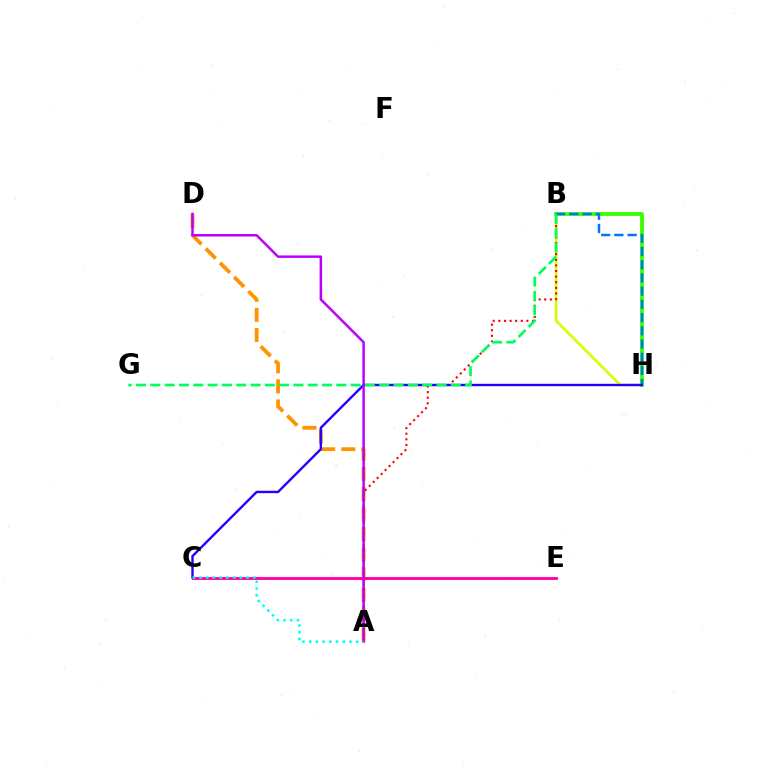{('A', 'D'): [{'color': '#ff9400', 'line_style': 'dashed', 'thickness': 2.73}, {'color': '#b900ff', 'line_style': 'solid', 'thickness': 1.78}], ('B', 'H'): [{'color': '#d1ff00', 'line_style': 'solid', 'thickness': 1.85}, {'color': '#3dff00', 'line_style': 'solid', 'thickness': 2.75}, {'color': '#0074ff', 'line_style': 'dashed', 'thickness': 1.79}], ('C', 'E'): [{'color': '#ff00ac', 'line_style': 'solid', 'thickness': 2.06}], ('A', 'B'): [{'color': '#ff0000', 'line_style': 'dotted', 'thickness': 1.52}], ('C', 'H'): [{'color': '#2500ff', 'line_style': 'solid', 'thickness': 1.71}], ('B', 'G'): [{'color': '#00ff5c', 'line_style': 'dashed', 'thickness': 1.94}], ('A', 'C'): [{'color': '#00fff6', 'line_style': 'dotted', 'thickness': 1.83}]}